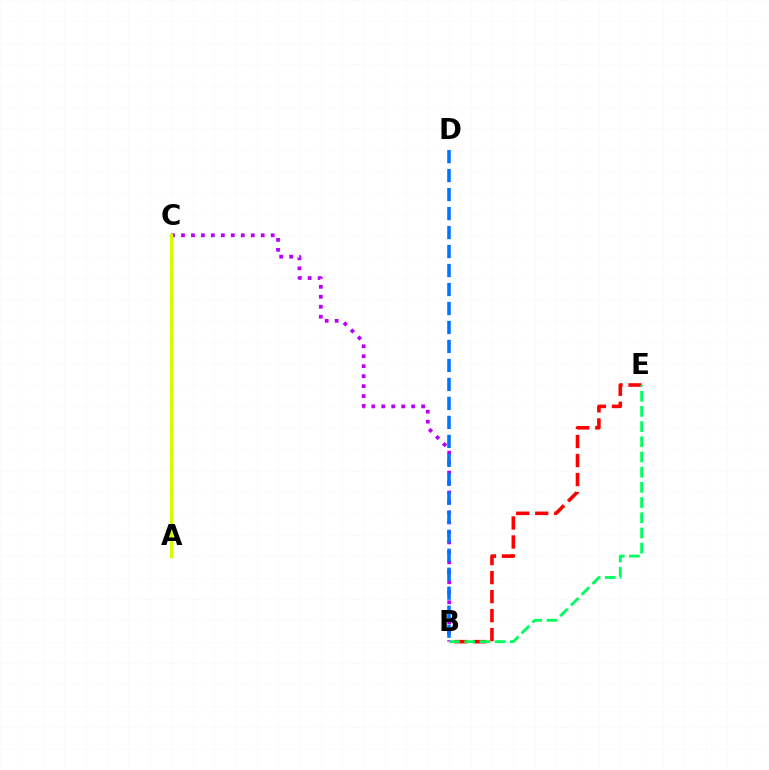{('B', 'C'): [{'color': '#b900ff', 'line_style': 'dotted', 'thickness': 2.71}], ('A', 'C'): [{'color': '#d1ff00', 'line_style': 'solid', 'thickness': 2.39}], ('B', 'E'): [{'color': '#ff0000', 'line_style': 'dashed', 'thickness': 2.58}, {'color': '#00ff5c', 'line_style': 'dashed', 'thickness': 2.06}], ('B', 'D'): [{'color': '#0074ff', 'line_style': 'dashed', 'thickness': 2.58}]}